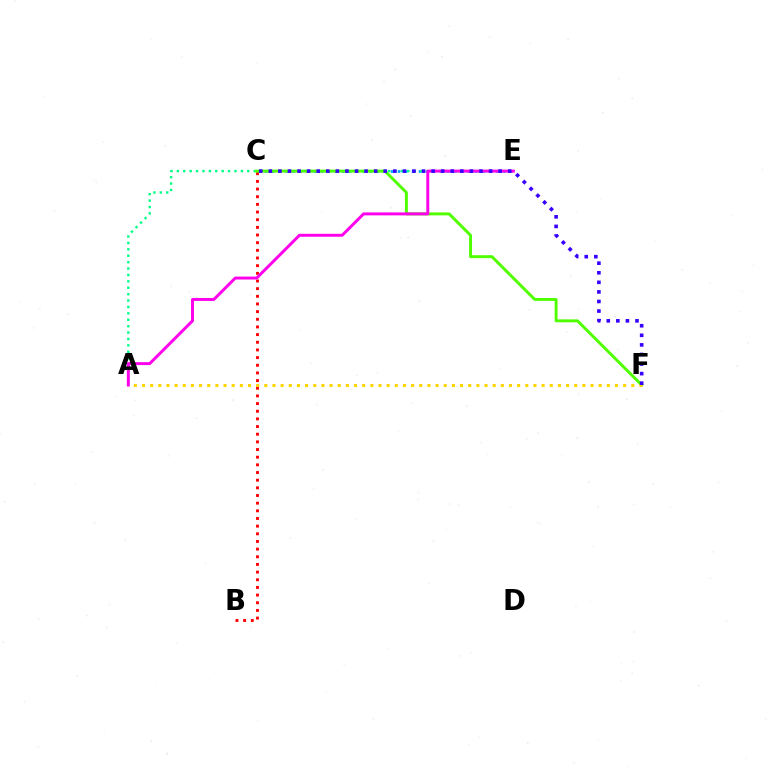{('C', 'E'): [{'color': '#009eff', 'line_style': 'dotted', 'thickness': 1.91}], ('A', 'E'): [{'color': '#00ff86', 'line_style': 'dotted', 'thickness': 1.74}, {'color': '#ff00ed', 'line_style': 'solid', 'thickness': 2.13}], ('B', 'C'): [{'color': '#ff0000', 'line_style': 'dotted', 'thickness': 2.08}], ('C', 'F'): [{'color': '#4fff00', 'line_style': 'solid', 'thickness': 2.11}, {'color': '#3700ff', 'line_style': 'dotted', 'thickness': 2.6}], ('A', 'F'): [{'color': '#ffd500', 'line_style': 'dotted', 'thickness': 2.22}]}